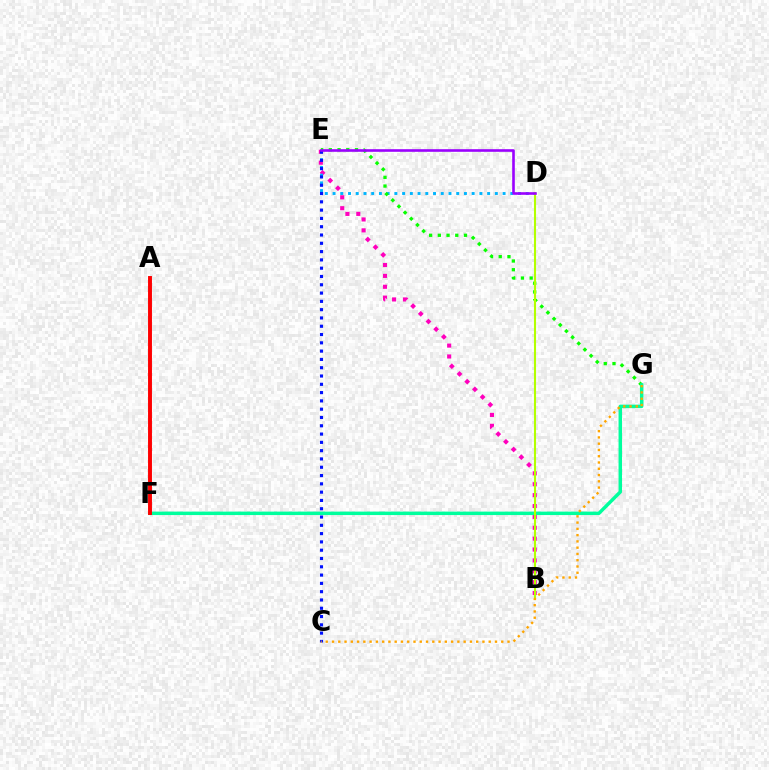{('B', 'E'): [{'color': '#ff00bd', 'line_style': 'dotted', 'thickness': 2.96}], ('D', 'E'): [{'color': '#00b5ff', 'line_style': 'dotted', 'thickness': 2.1}, {'color': '#9b00ff', 'line_style': 'solid', 'thickness': 1.88}], ('E', 'G'): [{'color': '#08ff00', 'line_style': 'dotted', 'thickness': 2.37}], ('C', 'E'): [{'color': '#0010ff', 'line_style': 'dotted', 'thickness': 2.25}], ('F', 'G'): [{'color': '#00ff9d', 'line_style': 'solid', 'thickness': 2.49}], ('B', 'D'): [{'color': '#b3ff00', 'line_style': 'solid', 'thickness': 1.51}], ('C', 'G'): [{'color': '#ffa500', 'line_style': 'dotted', 'thickness': 1.7}], ('A', 'F'): [{'color': '#ff0000', 'line_style': 'solid', 'thickness': 2.82}]}